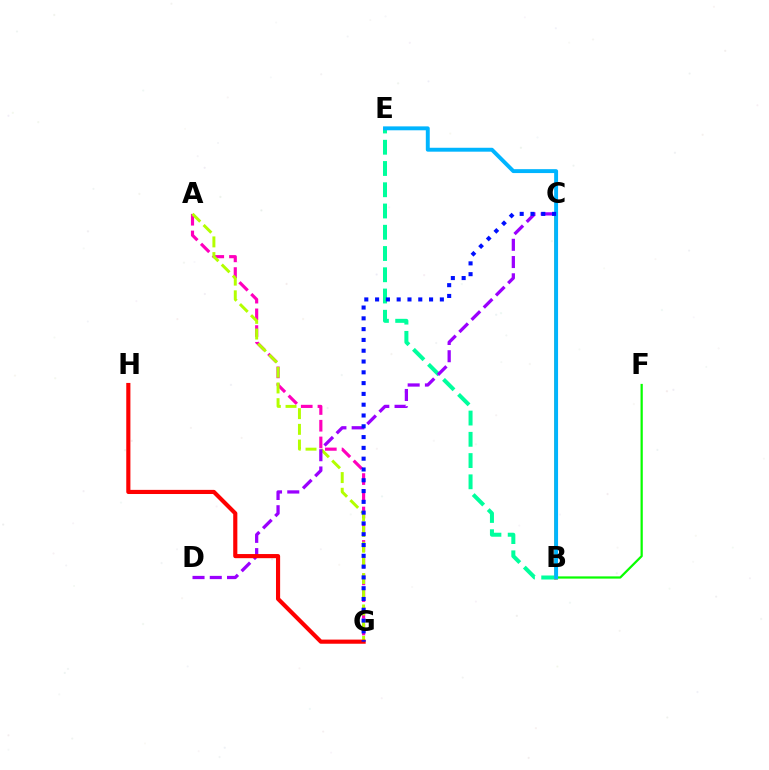{('B', 'E'): [{'color': '#00ff9d', 'line_style': 'dashed', 'thickness': 2.89}, {'color': '#00b5ff', 'line_style': 'solid', 'thickness': 2.82}], ('B', 'F'): [{'color': '#08ff00', 'line_style': 'solid', 'thickness': 1.61}], ('A', 'G'): [{'color': '#ff00bd', 'line_style': 'dashed', 'thickness': 2.27}, {'color': '#b3ff00', 'line_style': 'dashed', 'thickness': 2.13}], ('B', 'C'): [{'color': '#ffa500', 'line_style': 'solid', 'thickness': 2.54}], ('C', 'D'): [{'color': '#9b00ff', 'line_style': 'dashed', 'thickness': 2.34}], ('G', 'H'): [{'color': '#ff0000', 'line_style': 'solid', 'thickness': 2.98}], ('C', 'G'): [{'color': '#0010ff', 'line_style': 'dotted', 'thickness': 2.93}]}